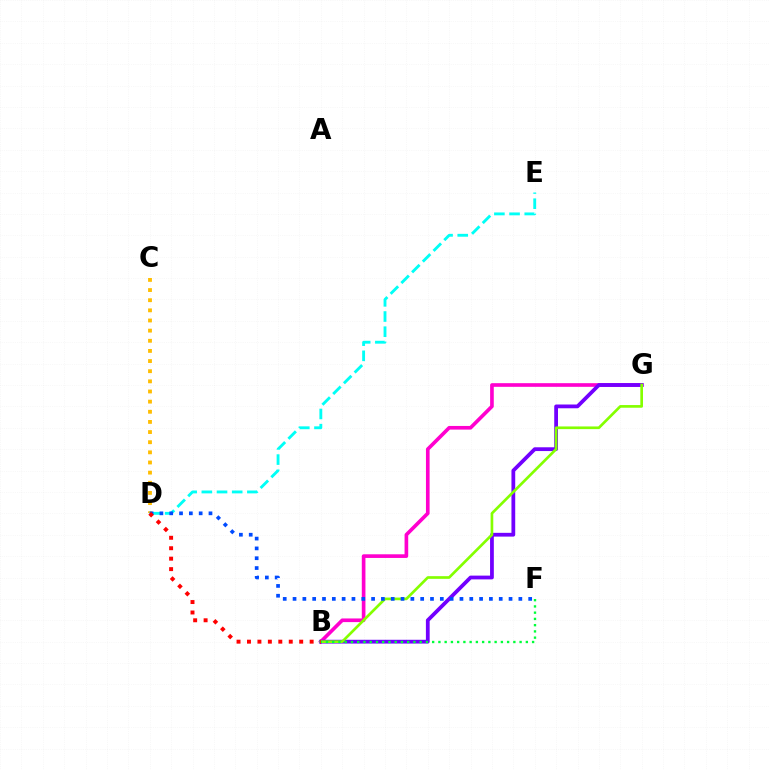{('C', 'D'): [{'color': '#ffbd00', 'line_style': 'dotted', 'thickness': 2.76}], ('B', 'G'): [{'color': '#ff00cf', 'line_style': 'solid', 'thickness': 2.63}, {'color': '#7200ff', 'line_style': 'solid', 'thickness': 2.71}, {'color': '#84ff00', 'line_style': 'solid', 'thickness': 1.93}], ('D', 'E'): [{'color': '#00fff6', 'line_style': 'dashed', 'thickness': 2.06}], ('B', 'F'): [{'color': '#00ff39', 'line_style': 'dotted', 'thickness': 1.7}], ('D', 'F'): [{'color': '#004bff', 'line_style': 'dotted', 'thickness': 2.67}], ('B', 'D'): [{'color': '#ff0000', 'line_style': 'dotted', 'thickness': 2.84}]}